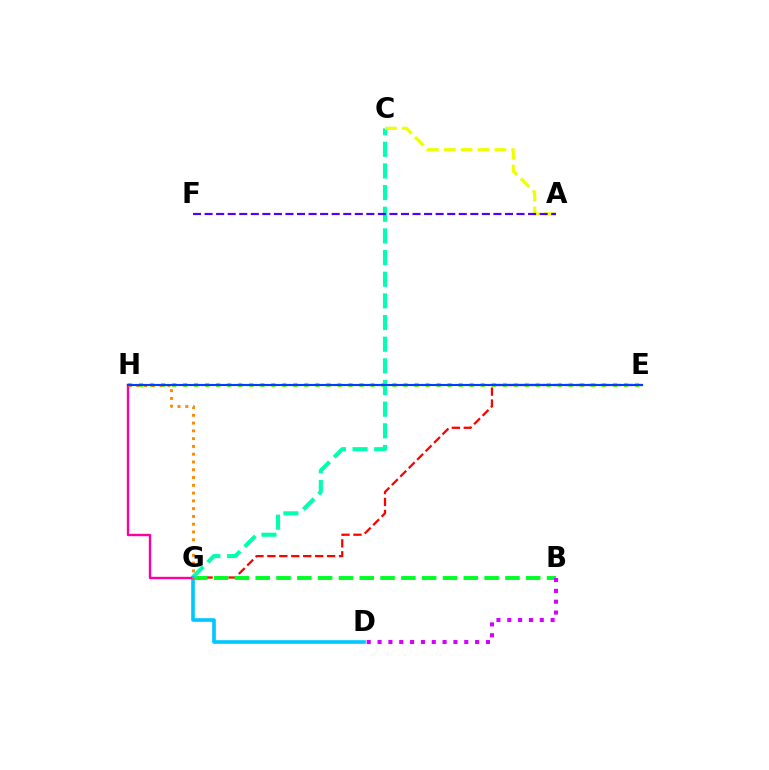{('E', 'G'): [{'color': '#ff0000', 'line_style': 'dashed', 'thickness': 1.62}], ('E', 'H'): [{'color': '#66ff00', 'line_style': 'dotted', 'thickness': 2.99}, {'color': '#003fff', 'line_style': 'solid', 'thickness': 1.54}], ('B', 'G'): [{'color': '#00ff27', 'line_style': 'dashed', 'thickness': 2.83}], ('C', 'G'): [{'color': '#00ffaf', 'line_style': 'dashed', 'thickness': 2.94}], ('D', 'G'): [{'color': '#00c7ff', 'line_style': 'solid', 'thickness': 2.61}], ('B', 'D'): [{'color': '#d600ff', 'line_style': 'dotted', 'thickness': 2.94}], ('G', 'H'): [{'color': '#ff00a0', 'line_style': 'solid', 'thickness': 1.72}, {'color': '#ff8800', 'line_style': 'dotted', 'thickness': 2.11}], ('A', 'C'): [{'color': '#eeff00', 'line_style': 'dashed', 'thickness': 2.3}], ('A', 'F'): [{'color': '#4f00ff', 'line_style': 'dashed', 'thickness': 1.57}]}